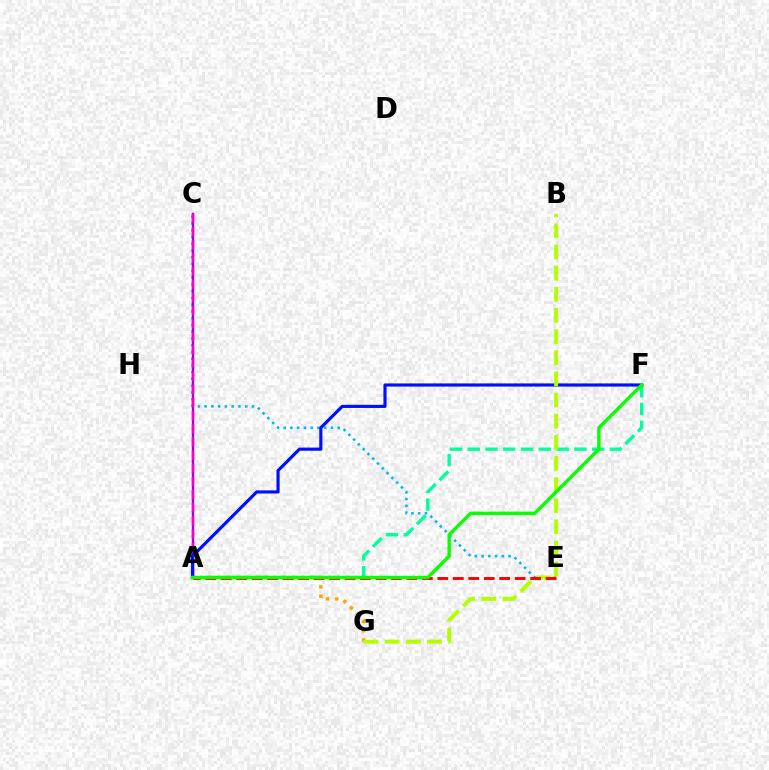{('A', 'F'): [{'color': '#00ff9d', 'line_style': 'dashed', 'thickness': 2.42}, {'color': '#0010ff', 'line_style': 'solid', 'thickness': 2.27}, {'color': '#08ff00', 'line_style': 'solid', 'thickness': 2.44}], ('C', 'E'): [{'color': '#00b5ff', 'line_style': 'dotted', 'thickness': 1.84}], ('A', 'C'): [{'color': '#9b00ff', 'line_style': 'solid', 'thickness': 1.74}, {'color': '#ff00bd', 'line_style': 'dashed', 'thickness': 1.78}], ('A', 'G'): [{'color': '#ffa500', 'line_style': 'dotted', 'thickness': 2.51}], ('B', 'G'): [{'color': '#b3ff00', 'line_style': 'dashed', 'thickness': 2.87}], ('A', 'E'): [{'color': '#ff0000', 'line_style': 'dashed', 'thickness': 2.1}]}